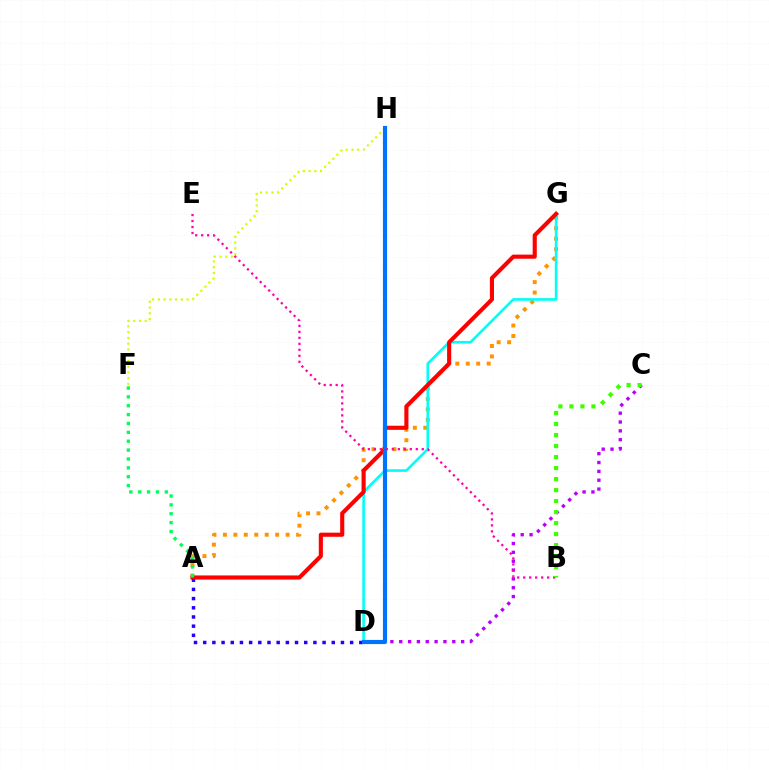{('A', 'G'): [{'color': '#ff9400', 'line_style': 'dotted', 'thickness': 2.84}, {'color': '#ff0000', 'line_style': 'solid', 'thickness': 2.96}], ('D', 'G'): [{'color': '#00fff6', 'line_style': 'solid', 'thickness': 1.89}], ('F', 'H'): [{'color': '#d1ff00', 'line_style': 'dotted', 'thickness': 1.56}], ('C', 'D'): [{'color': '#b900ff', 'line_style': 'dotted', 'thickness': 2.4}], ('A', 'D'): [{'color': '#2500ff', 'line_style': 'dotted', 'thickness': 2.5}], ('A', 'F'): [{'color': '#00ff5c', 'line_style': 'dotted', 'thickness': 2.41}], ('D', 'H'): [{'color': '#0074ff', 'line_style': 'solid', 'thickness': 2.99}], ('B', 'E'): [{'color': '#ff00ac', 'line_style': 'dotted', 'thickness': 1.63}], ('B', 'C'): [{'color': '#3dff00', 'line_style': 'dotted', 'thickness': 2.99}]}